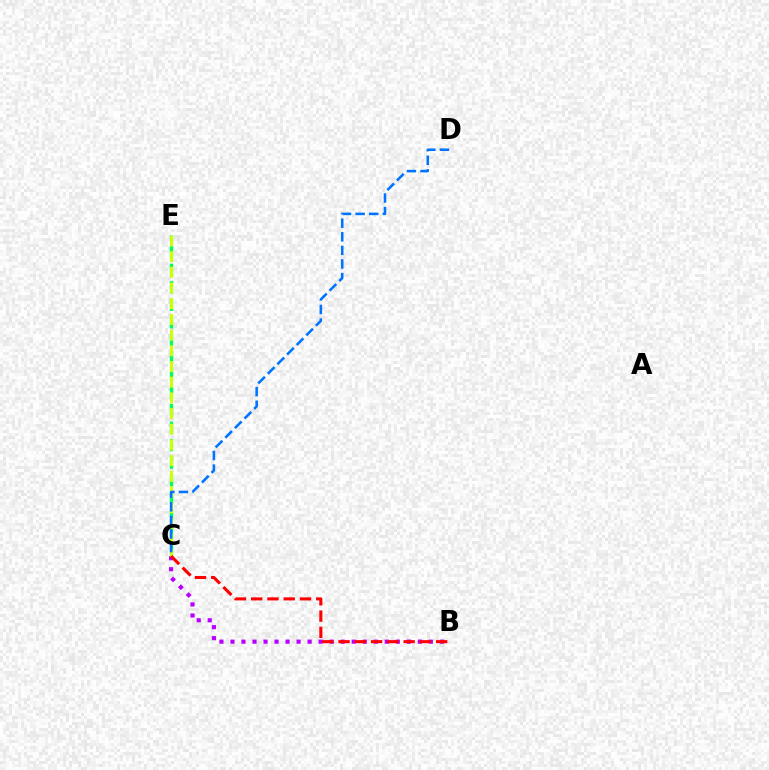{('B', 'C'): [{'color': '#b900ff', 'line_style': 'dotted', 'thickness': 3.0}, {'color': '#ff0000', 'line_style': 'dashed', 'thickness': 2.21}], ('C', 'E'): [{'color': '#00ff5c', 'line_style': 'dashed', 'thickness': 2.38}, {'color': '#d1ff00', 'line_style': 'dashed', 'thickness': 2.13}], ('C', 'D'): [{'color': '#0074ff', 'line_style': 'dashed', 'thickness': 1.85}]}